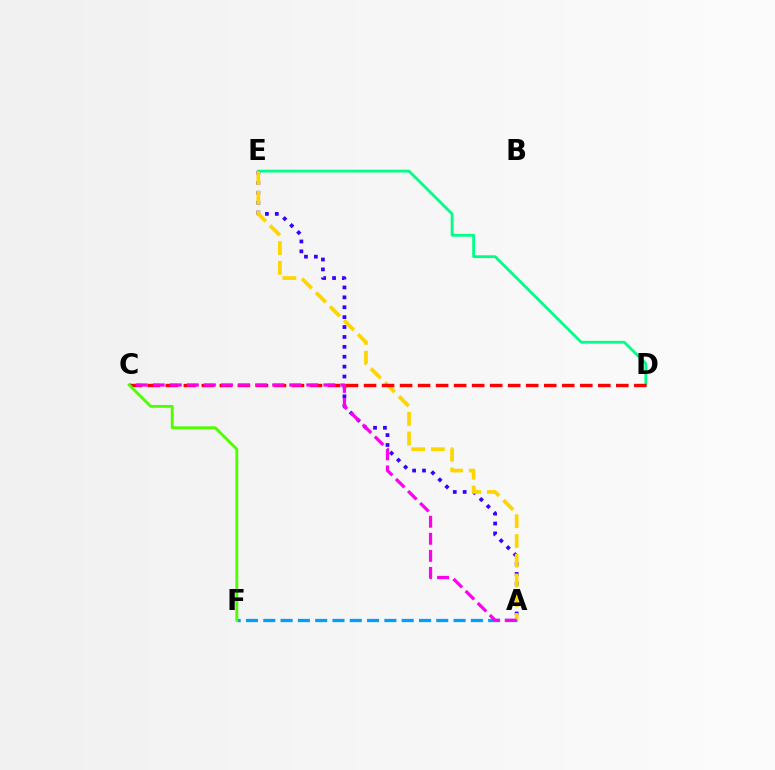{('D', 'E'): [{'color': '#00ff86', 'line_style': 'solid', 'thickness': 2.02}], ('A', 'F'): [{'color': '#009eff', 'line_style': 'dashed', 'thickness': 2.35}], ('A', 'E'): [{'color': '#3700ff', 'line_style': 'dotted', 'thickness': 2.69}, {'color': '#ffd500', 'line_style': 'dashed', 'thickness': 2.68}], ('C', 'D'): [{'color': '#ff0000', 'line_style': 'dashed', 'thickness': 2.45}], ('A', 'C'): [{'color': '#ff00ed', 'line_style': 'dashed', 'thickness': 2.32}], ('C', 'F'): [{'color': '#4fff00', 'line_style': 'solid', 'thickness': 2.07}]}